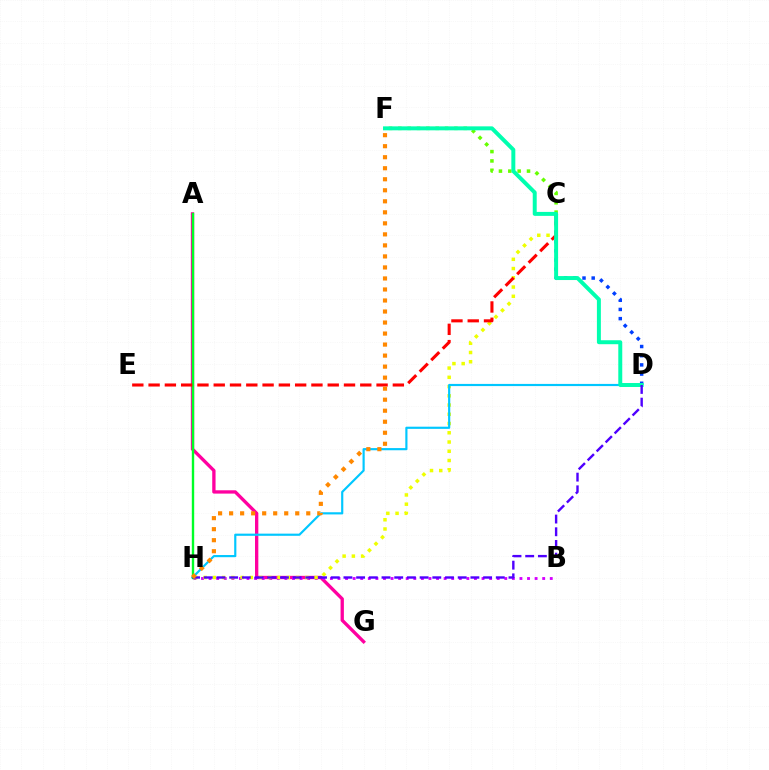{('A', 'G'): [{'color': '#ff00a0', 'line_style': 'solid', 'thickness': 2.39}], ('C', 'F'): [{'color': '#66ff00', 'line_style': 'dotted', 'thickness': 2.54}], ('C', 'D'): [{'color': '#003fff', 'line_style': 'dotted', 'thickness': 2.5}], ('B', 'H'): [{'color': '#d600ff', 'line_style': 'dotted', 'thickness': 2.06}], ('C', 'H'): [{'color': '#eeff00', 'line_style': 'dotted', 'thickness': 2.51}], ('D', 'H'): [{'color': '#00c7ff', 'line_style': 'solid', 'thickness': 1.56}, {'color': '#4f00ff', 'line_style': 'dashed', 'thickness': 1.72}], ('A', 'H'): [{'color': '#00ff27', 'line_style': 'solid', 'thickness': 1.72}], ('C', 'E'): [{'color': '#ff0000', 'line_style': 'dashed', 'thickness': 2.21}], ('D', 'F'): [{'color': '#00ffaf', 'line_style': 'solid', 'thickness': 2.85}], ('F', 'H'): [{'color': '#ff8800', 'line_style': 'dotted', 'thickness': 2.99}]}